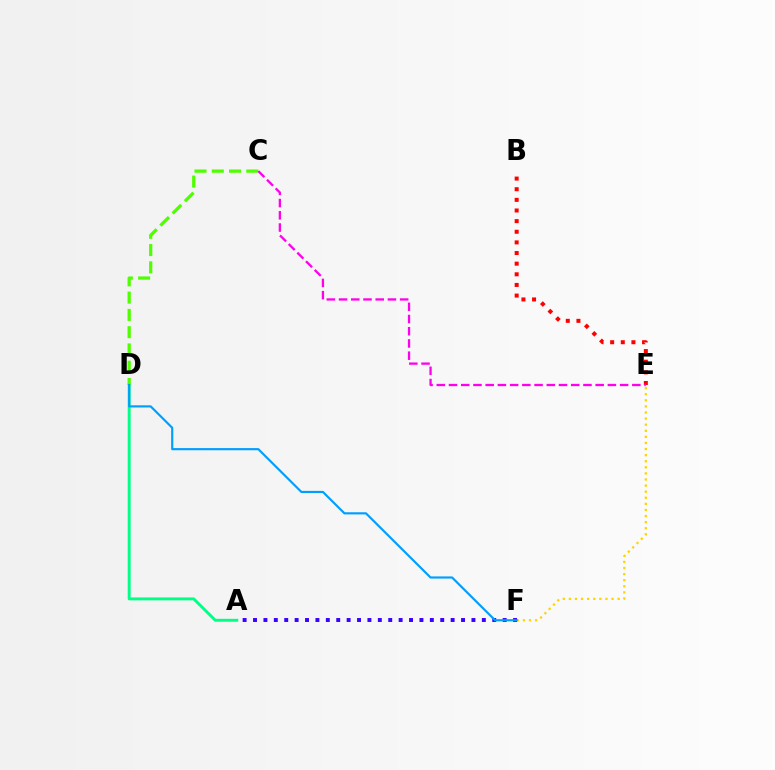{('A', 'D'): [{'color': '#00ff86', 'line_style': 'solid', 'thickness': 2.1}], ('C', 'D'): [{'color': '#4fff00', 'line_style': 'dashed', 'thickness': 2.35}], ('B', 'E'): [{'color': '#ff0000', 'line_style': 'dotted', 'thickness': 2.89}], ('E', 'F'): [{'color': '#ffd500', 'line_style': 'dotted', 'thickness': 1.65}], ('C', 'E'): [{'color': '#ff00ed', 'line_style': 'dashed', 'thickness': 1.66}], ('A', 'F'): [{'color': '#3700ff', 'line_style': 'dotted', 'thickness': 2.83}], ('D', 'F'): [{'color': '#009eff', 'line_style': 'solid', 'thickness': 1.55}]}